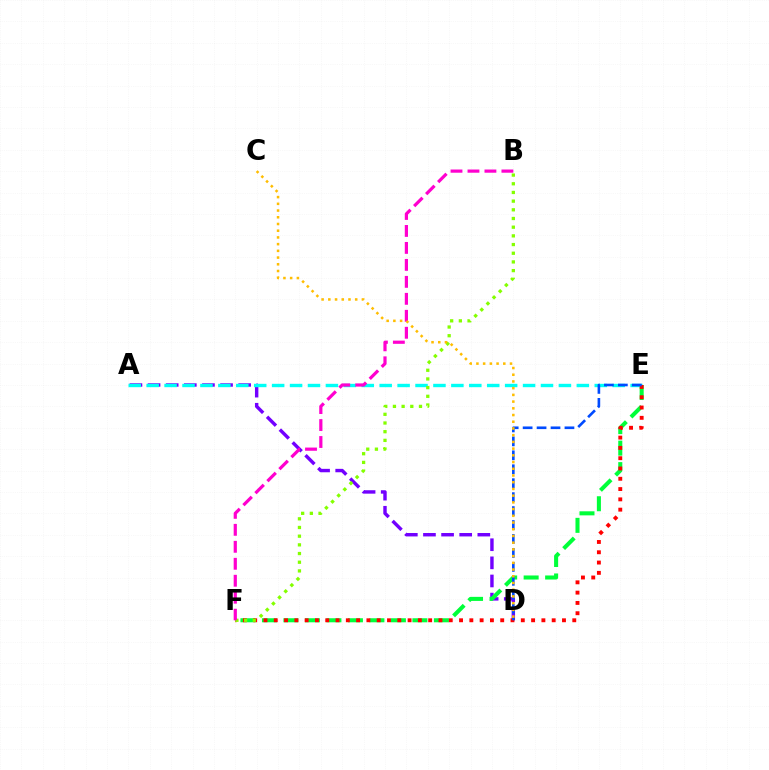{('A', 'D'): [{'color': '#7200ff', 'line_style': 'dashed', 'thickness': 2.46}], ('E', 'F'): [{'color': '#00ff39', 'line_style': 'dashed', 'thickness': 2.92}, {'color': '#ff0000', 'line_style': 'dotted', 'thickness': 2.8}], ('A', 'E'): [{'color': '#00fff6', 'line_style': 'dashed', 'thickness': 2.43}], ('B', 'F'): [{'color': '#84ff00', 'line_style': 'dotted', 'thickness': 2.36}, {'color': '#ff00cf', 'line_style': 'dashed', 'thickness': 2.31}], ('D', 'E'): [{'color': '#004bff', 'line_style': 'dashed', 'thickness': 1.89}], ('C', 'D'): [{'color': '#ffbd00', 'line_style': 'dotted', 'thickness': 1.83}]}